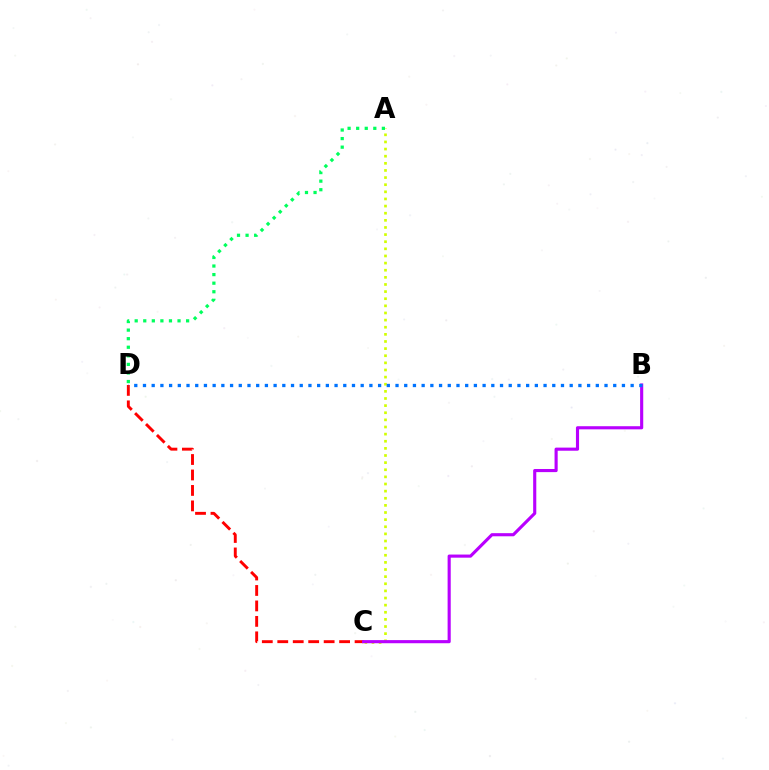{('C', 'D'): [{'color': '#ff0000', 'line_style': 'dashed', 'thickness': 2.1}], ('A', 'C'): [{'color': '#d1ff00', 'line_style': 'dotted', 'thickness': 1.94}], ('B', 'C'): [{'color': '#b900ff', 'line_style': 'solid', 'thickness': 2.25}], ('A', 'D'): [{'color': '#00ff5c', 'line_style': 'dotted', 'thickness': 2.33}], ('B', 'D'): [{'color': '#0074ff', 'line_style': 'dotted', 'thickness': 2.37}]}